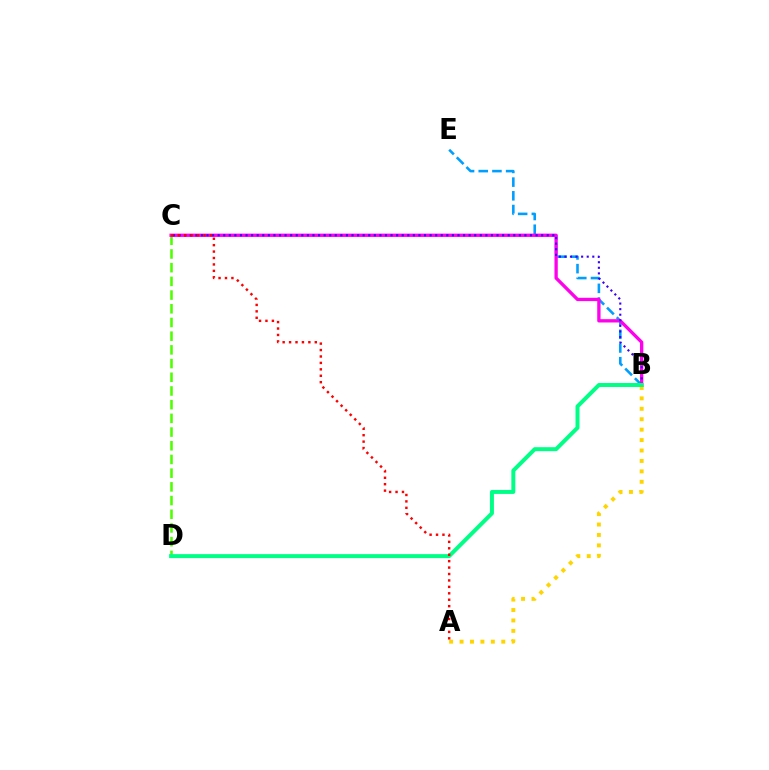{('B', 'E'): [{'color': '#009eff', 'line_style': 'dashed', 'thickness': 1.86}], ('A', 'B'): [{'color': '#ffd500', 'line_style': 'dotted', 'thickness': 2.83}], ('C', 'D'): [{'color': '#4fff00', 'line_style': 'dashed', 'thickness': 1.86}], ('B', 'C'): [{'color': '#ff00ed', 'line_style': 'solid', 'thickness': 2.39}, {'color': '#3700ff', 'line_style': 'dotted', 'thickness': 1.52}], ('B', 'D'): [{'color': '#00ff86', 'line_style': 'solid', 'thickness': 2.86}], ('A', 'C'): [{'color': '#ff0000', 'line_style': 'dotted', 'thickness': 1.75}]}